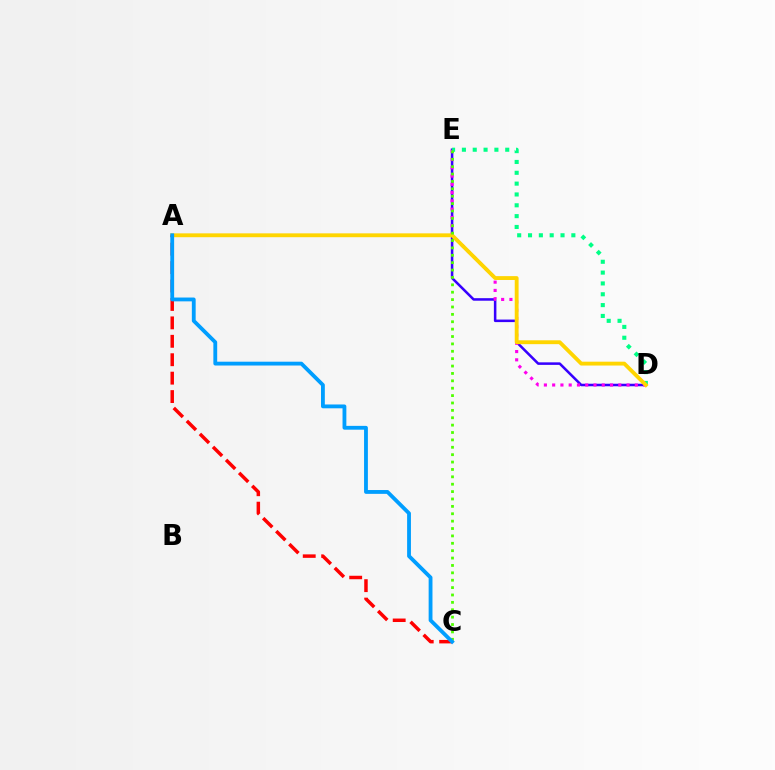{('D', 'E'): [{'color': '#3700ff', 'line_style': 'solid', 'thickness': 1.83}, {'color': '#ff00ed', 'line_style': 'dotted', 'thickness': 2.25}, {'color': '#00ff86', 'line_style': 'dotted', 'thickness': 2.94}], ('A', 'D'): [{'color': '#ffd500', 'line_style': 'solid', 'thickness': 2.77}], ('C', 'E'): [{'color': '#4fff00', 'line_style': 'dotted', 'thickness': 2.01}], ('A', 'C'): [{'color': '#ff0000', 'line_style': 'dashed', 'thickness': 2.5}, {'color': '#009eff', 'line_style': 'solid', 'thickness': 2.75}]}